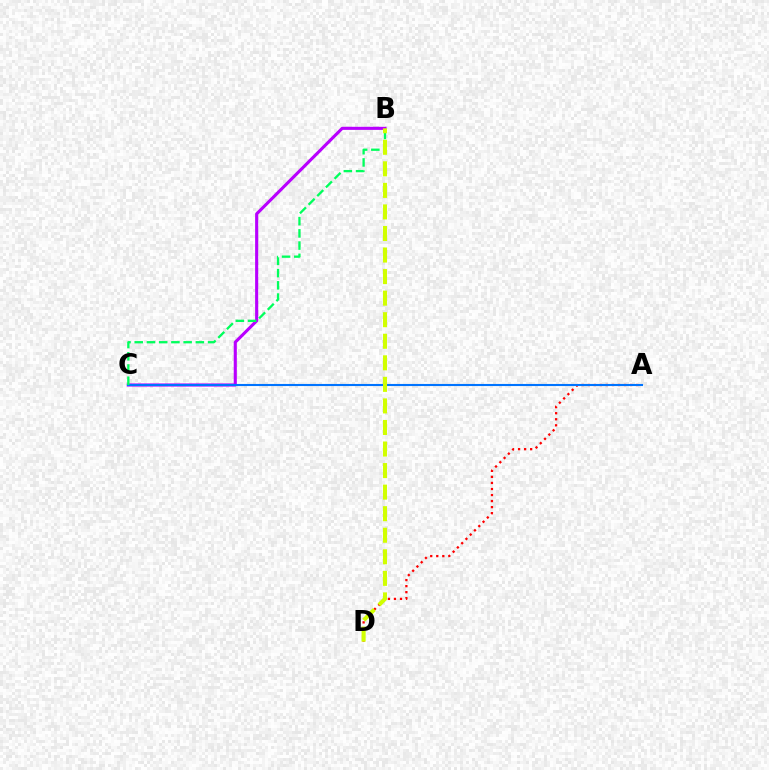{('B', 'C'): [{'color': '#b900ff', 'line_style': 'solid', 'thickness': 2.23}, {'color': '#00ff5c', 'line_style': 'dashed', 'thickness': 1.66}], ('A', 'D'): [{'color': '#ff0000', 'line_style': 'dotted', 'thickness': 1.64}], ('A', 'C'): [{'color': '#0074ff', 'line_style': 'solid', 'thickness': 1.52}], ('B', 'D'): [{'color': '#d1ff00', 'line_style': 'dashed', 'thickness': 2.93}]}